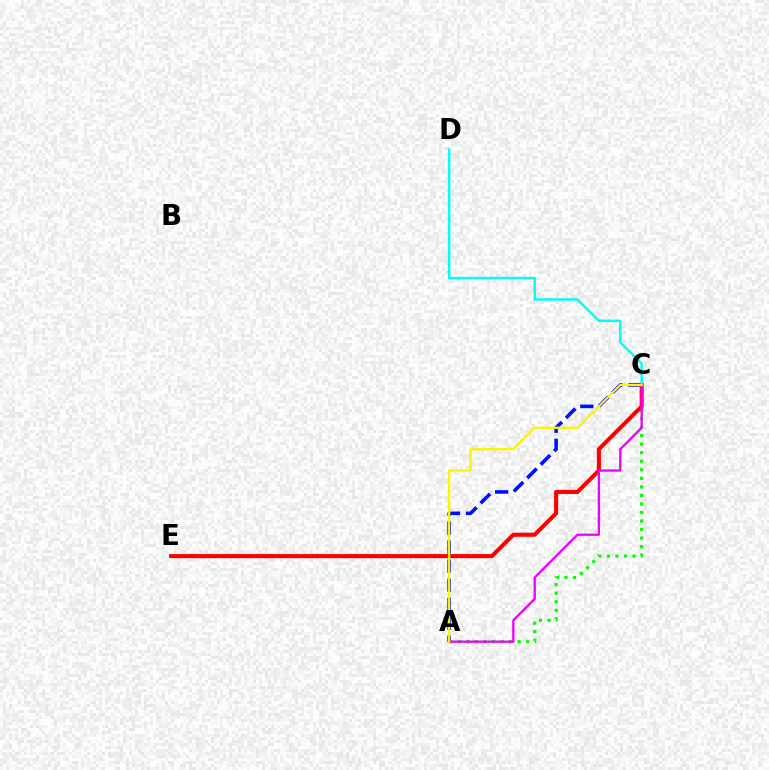{('A', 'C'): [{'color': '#08ff00', 'line_style': 'dotted', 'thickness': 2.32}, {'color': '#0010ff', 'line_style': 'dashed', 'thickness': 2.58}, {'color': '#ee00ff', 'line_style': 'solid', 'thickness': 1.66}, {'color': '#fcf500', 'line_style': 'solid', 'thickness': 1.63}], ('C', 'E'): [{'color': '#ff0000', 'line_style': 'solid', 'thickness': 2.92}], ('C', 'D'): [{'color': '#00fff6', 'line_style': 'solid', 'thickness': 1.75}]}